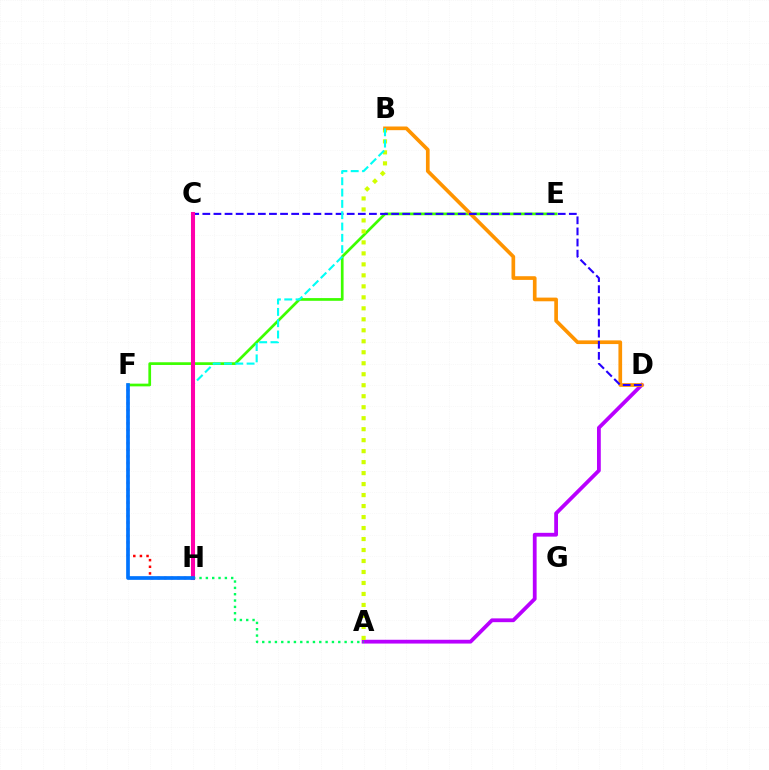{('A', 'D'): [{'color': '#b900ff', 'line_style': 'solid', 'thickness': 2.73}], ('E', 'F'): [{'color': '#3dff00', 'line_style': 'solid', 'thickness': 1.95}], ('A', 'B'): [{'color': '#d1ff00', 'line_style': 'dotted', 'thickness': 2.99}], ('A', 'H'): [{'color': '#00ff5c', 'line_style': 'dotted', 'thickness': 1.72}], ('B', 'D'): [{'color': '#ff9400', 'line_style': 'solid', 'thickness': 2.65}], ('C', 'D'): [{'color': '#2500ff', 'line_style': 'dashed', 'thickness': 1.51}], ('B', 'H'): [{'color': '#00fff6', 'line_style': 'dashed', 'thickness': 1.54}], ('F', 'H'): [{'color': '#ff0000', 'line_style': 'dotted', 'thickness': 1.8}, {'color': '#0074ff', 'line_style': 'solid', 'thickness': 2.66}], ('C', 'H'): [{'color': '#ff00ac', 'line_style': 'solid', 'thickness': 2.92}]}